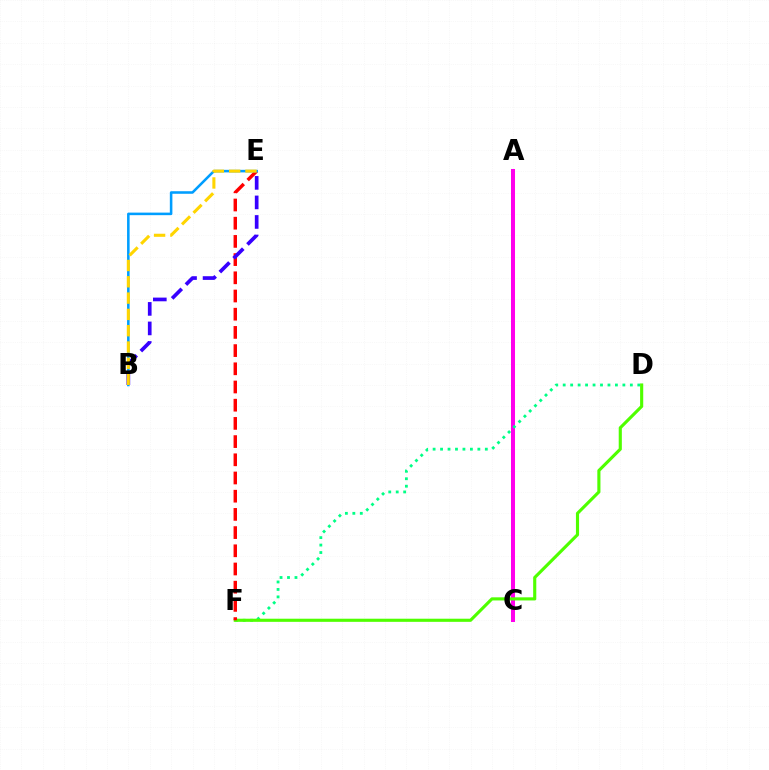{('A', 'C'): [{'color': '#ff00ed', 'line_style': 'solid', 'thickness': 2.89}], ('D', 'F'): [{'color': '#00ff86', 'line_style': 'dotted', 'thickness': 2.03}, {'color': '#4fff00', 'line_style': 'solid', 'thickness': 2.25}], ('E', 'F'): [{'color': '#ff0000', 'line_style': 'dashed', 'thickness': 2.47}], ('B', 'E'): [{'color': '#009eff', 'line_style': 'solid', 'thickness': 1.84}, {'color': '#3700ff', 'line_style': 'dashed', 'thickness': 2.65}, {'color': '#ffd500', 'line_style': 'dashed', 'thickness': 2.22}]}